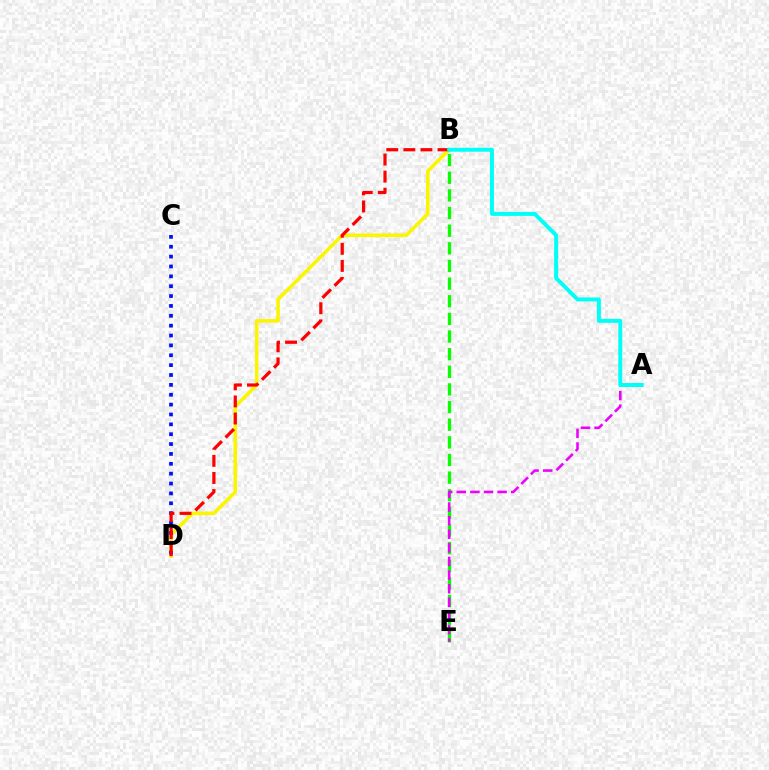{('B', 'D'): [{'color': '#fcf500', 'line_style': 'solid', 'thickness': 2.55}, {'color': '#ff0000', 'line_style': 'dashed', 'thickness': 2.32}], ('C', 'D'): [{'color': '#0010ff', 'line_style': 'dotted', 'thickness': 2.68}], ('B', 'E'): [{'color': '#08ff00', 'line_style': 'dashed', 'thickness': 2.4}], ('A', 'E'): [{'color': '#ee00ff', 'line_style': 'dashed', 'thickness': 1.85}], ('A', 'B'): [{'color': '#00fff6', 'line_style': 'solid', 'thickness': 2.86}]}